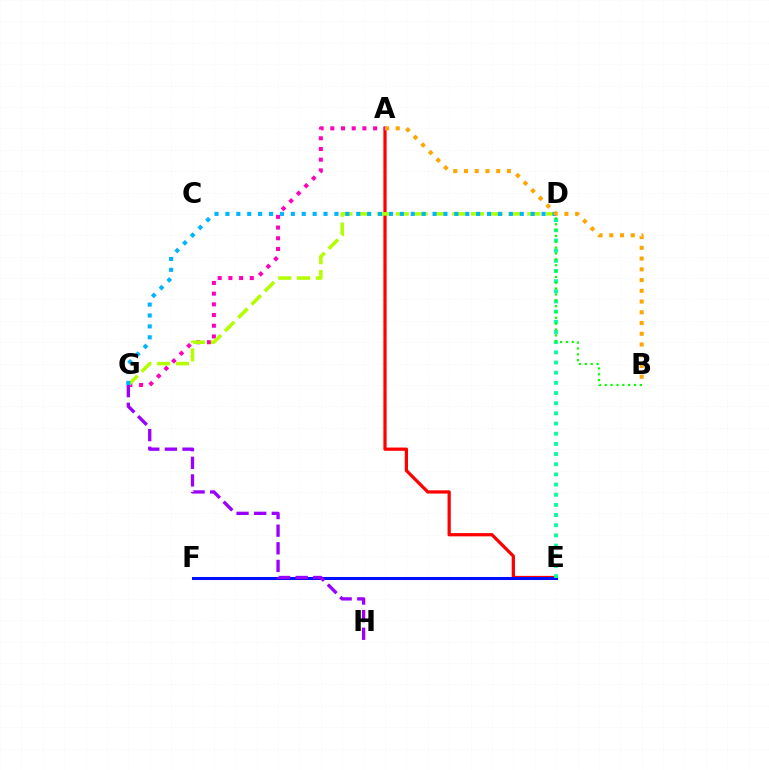{('A', 'E'): [{'color': '#ff0000', 'line_style': 'solid', 'thickness': 2.34}], ('A', 'G'): [{'color': '#ff00bd', 'line_style': 'dotted', 'thickness': 2.91}], ('E', 'F'): [{'color': '#0010ff', 'line_style': 'solid', 'thickness': 2.19}], ('D', 'G'): [{'color': '#b3ff00', 'line_style': 'dashed', 'thickness': 2.55}, {'color': '#00b5ff', 'line_style': 'dotted', 'thickness': 2.96}], ('G', 'H'): [{'color': '#9b00ff', 'line_style': 'dashed', 'thickness': 2.39}], ('A', 'B'): [{'color': '#ffa500', 'line_style': 'dotted', 'thickness': 2.92}], ('D', 'E'): [{'color': '#00ff9d', 'line_style': 'dotted', 'thickness': 2.76}], ('B', 'D'): [{'color': '#08ff00', 'line_style': 'dotted', 'thickness': 1.59}]}